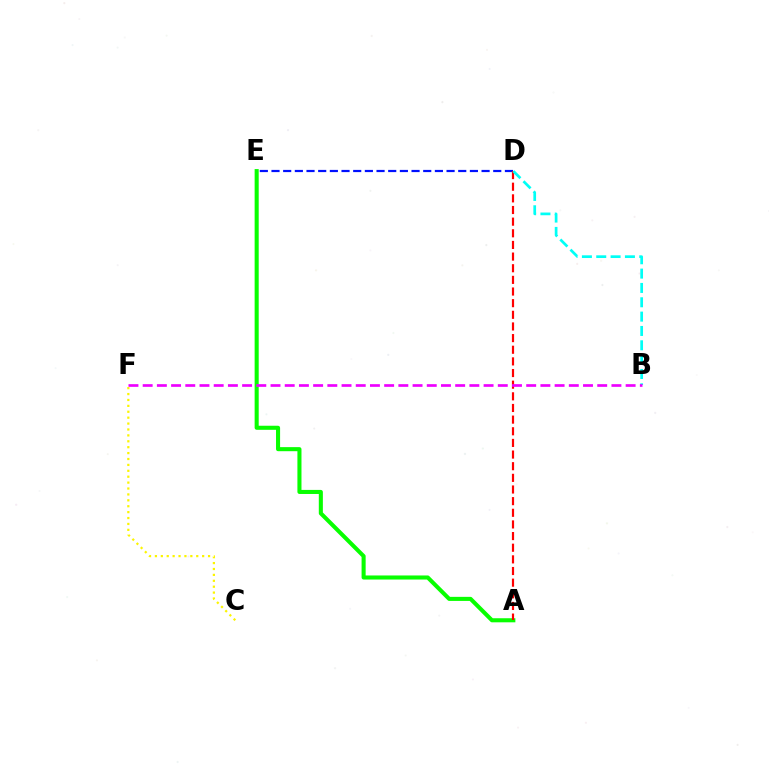{('D', 'E'): [{'color': '#0010ff', 'line_style': 'dashed', 'thickness': 1.59}], ('A', 'E'): [{'color': '#08ff00', 'line_style': 'solid', 'thickness': 2.93}], ('C', 'F'): [{'color': '#fcf500', 'line_style': 'dotted', 'thickness': 1.6}], ('A', 'D'): [{'color': '#ff0000', 'line_style': 'dashed', 'thickness': 1.58}], ('B', 'D'): [{'color': '#00fff6', 'line_style': 'dashed', 'thickness': 1.95}], ('B', 'F'): [{'color': '#ee00ff', 'line_style': 'dashed', 'thickness': 1.93}]}